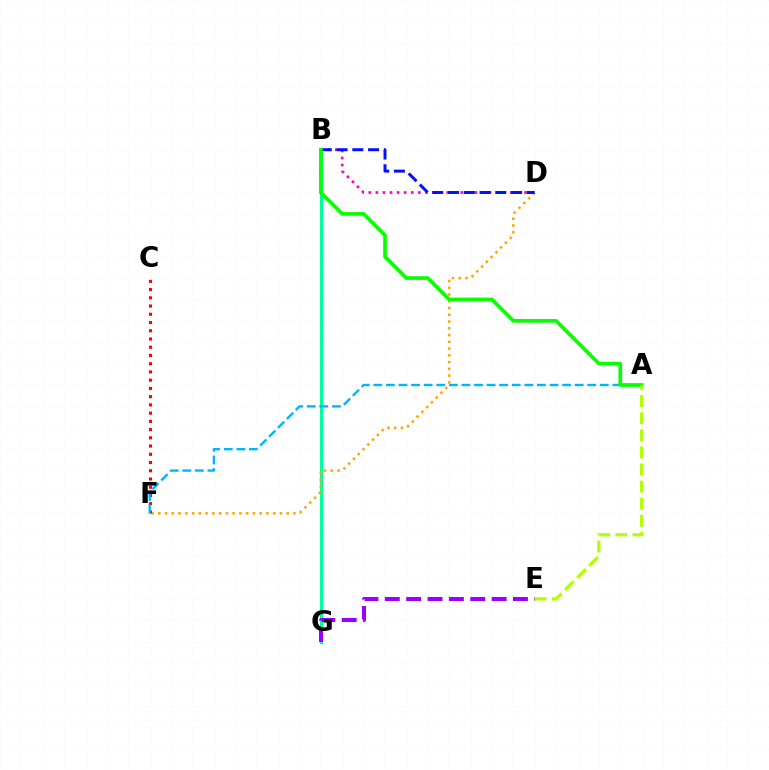{('B', 'G'): [{'color': '#00ff9d', 'line_style': 'solid', 'thickness': 2.25}], ('D', 'F'): [{'color': '#ffa500', 'line_style': 'dotted', 'thickness': 1.84}], ('C', 'F'): [{'color': '#ff0000', 'line_style': 'dotted', 'thickness': 2.24}], ('B', 'D'): [{'color': '#ff00bd', 'line_style': 'dotted', 'thickness': 1.92}, {'color': '#0010ff', 'line_style': 'dashed', 'thickness': 2.14}], ('E', 'G'): [{'color': '#9b00ff', 'line_style': 'dashed', 'thickness': 2.9}], ('A', 'F'): [{'color': '#00b5ff', 'line_style': 'dashed', 'thickness': 1.71}], ('A', 'B'): [{'color': '#08ff00', 'line_style': 'solid', 'thickness': 2.65}], ('A', 'E'): [{'color': '#b3ff00', 'line_style': 'dashed', 'thickness': 2.32}]}